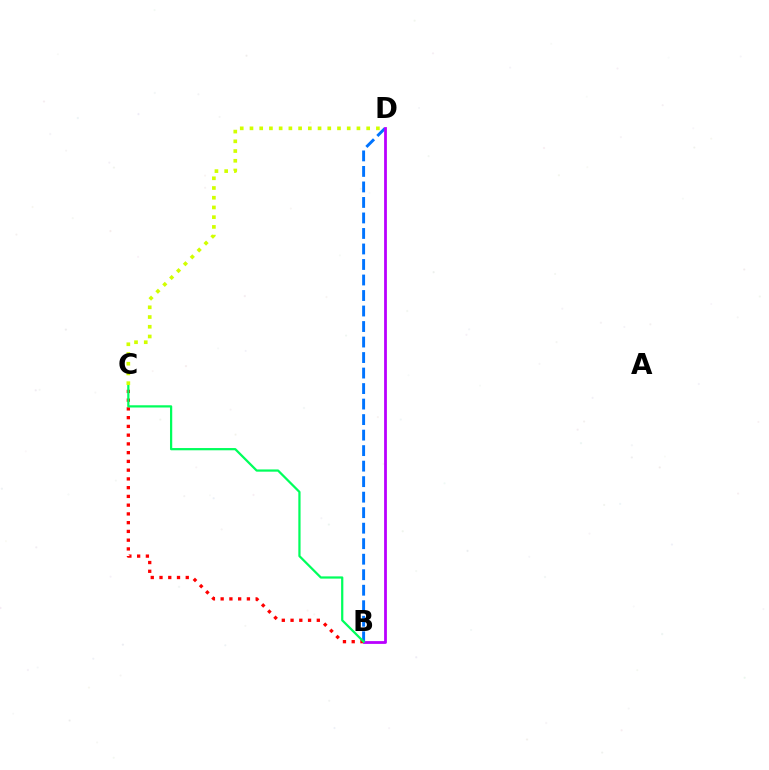{('B', 'D'): [{'color': '#0074ff', 'line_style': 'dashed', 'thickness': 2.11}, {'color': '#b900ff', 'line_style': 'solid', 'thickness': 2.01}], ('B', 'C'): [{'color': '#ff0000', 'line_style': 'dotted', 'thickness': 2.38}, {'color': '#00ff5c', 'line_style': 'solid', 'thickness': 1.61}], ('C', 'D'): [{'color': '#d1ff00', 'line_style': 'dotted', 'thickness': 2.64}]}